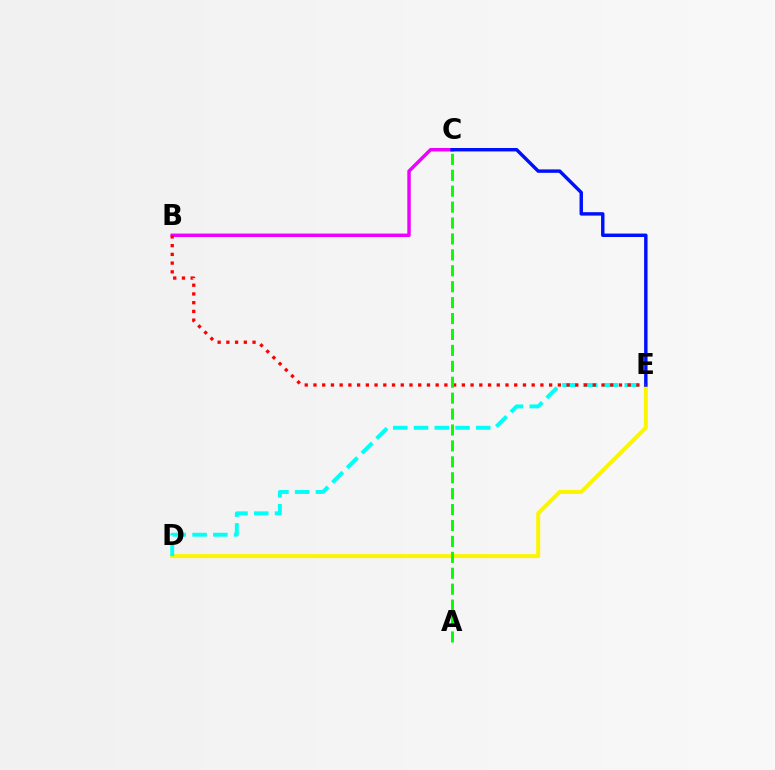{('D', 'E'): [{'color': '#fcf500', 'line_style': 'solid', 'thickness': 2.88}, {'color': '#00fff6', 'line_style': 'dashed', 'thickness': 2.82}], ('B', 'C'): [{'color': '#ee00ff', 'line_style': 'solid', 'thickness': 2.48}], ('C', 'E'): [{'color': '#0010ff', 'line_style': 'solid', 'thickness': 2.47}], ('B', 'E'): [{'color': '#ff0000', 'line_style': 'dotted', 'thickness': 2.37}], ('A', 'C'): [{'color': '#08ff00', 'line_style': 'dashed', 'thickness': 2.16}]}